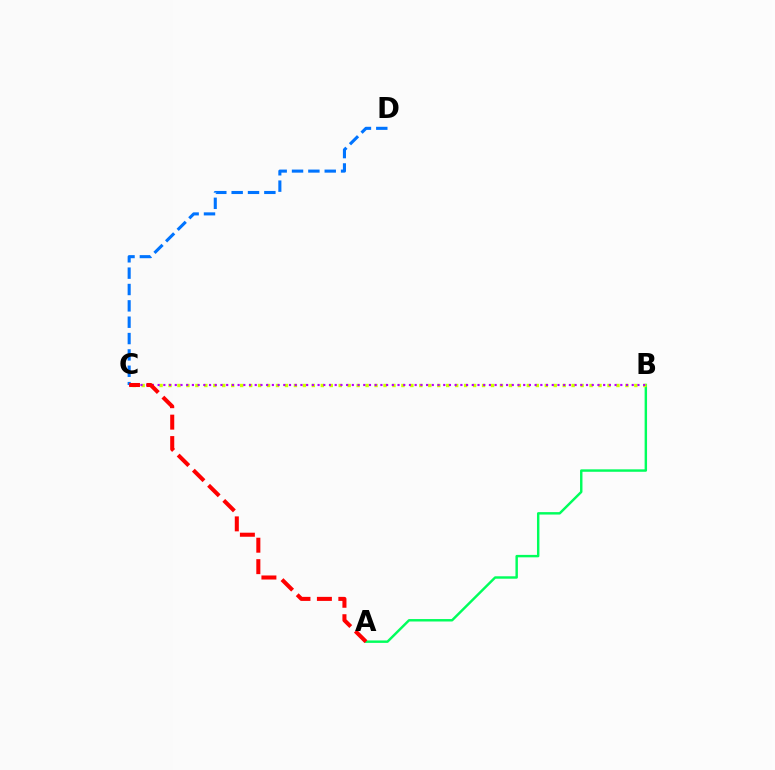{('A', 'B'): [{'color': '#00ff5c', 'line_style': 'solid', 'thickness': 1.75}], ('B', 'C'): [{'color': '#d1ff00', 'line_style': 'dotted', 'thickness': 2.43}, {'color': '#b900ff', 'line_style': 'dotted', 'thickness': 1.55}], ('C', 'D'): [{'color': '#0074ff', 'line_style': 'dashed', 'thickness': 2.22}], ('A', 'C'): [{'color': '#ff0000', 'line_style': 'dashed', 'thickness': 2.91}]}